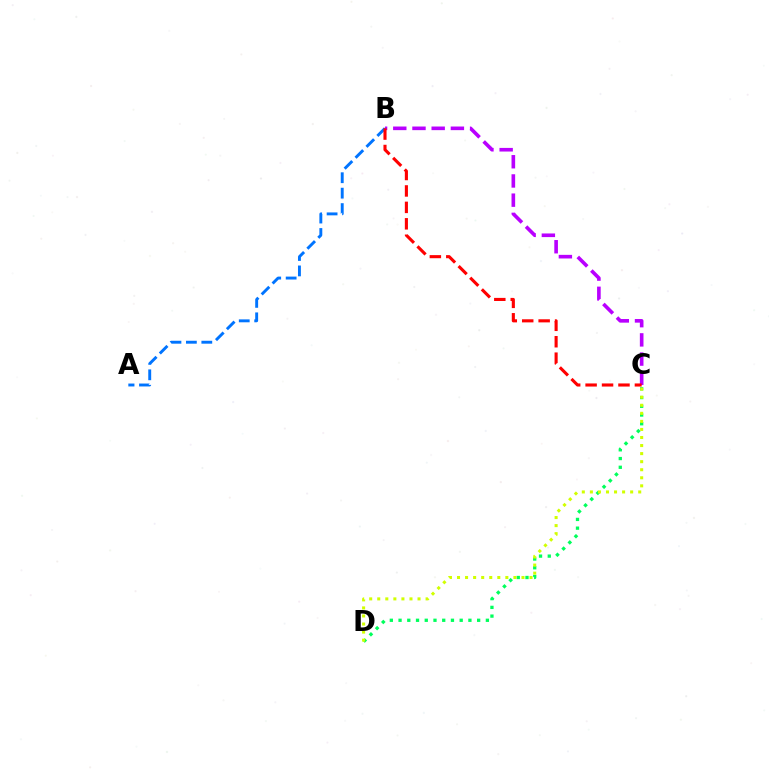{('A', 'B'): [{'color': '#0074ff', 'line_style': 'dashed', 'thickness': 2.1}], ('C', 'D'): [{'color': '#00ff5c', 'line_style': 'dotted', 'thickness': 2.37}, {'color': '#d1ff00', 'line_style': 'dotted', 'thickness': 2.19}], ('B', 'C'): [{'color': '#b900ff', 'line_style': 'dashed', 'thickness': 2.61}, {'color': '#ff0000', 'line_style': 'dashed', 'thickness': 2.23}]}